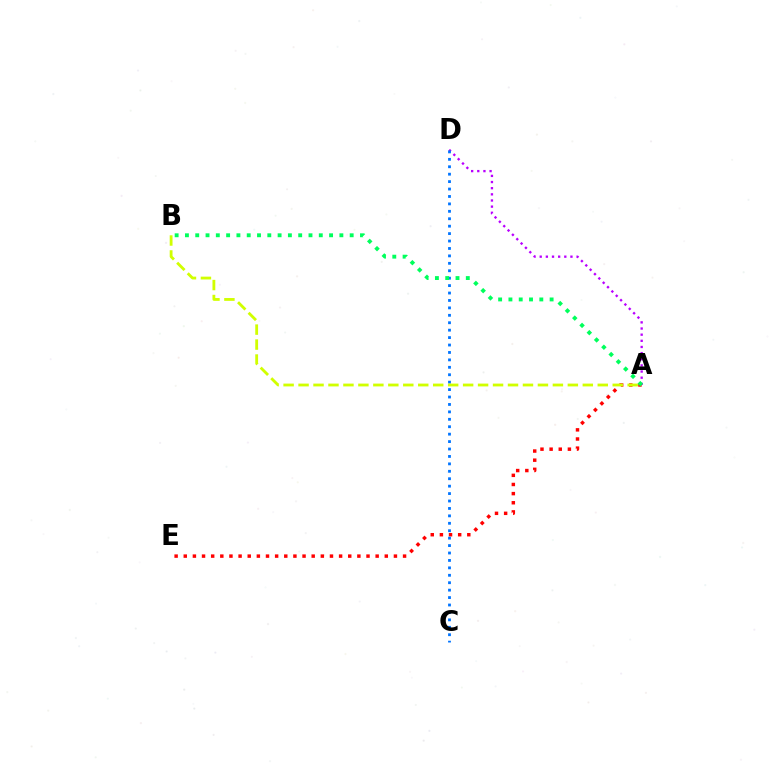{('A', 'E'): [{'color': '#ff0000', 'line_style': 'dotted', 'thickness': 2.48}], ('A', 'D'): [{'color': '#b900ff', 'line_style': 'dotted', 'thickness': 1.67}], ('C', 'D'): [{'color': '#0074ff', 'line_style': 'dotted', 'thickness': 2.02}], ('A', 'B'): [{'color': '#d1ff00', 'line_style': 'dashed', 'thickness': 2.03}, {'color': '#00ff5c', 'line_style': 'dotted', 'thickness': 2.8}]}